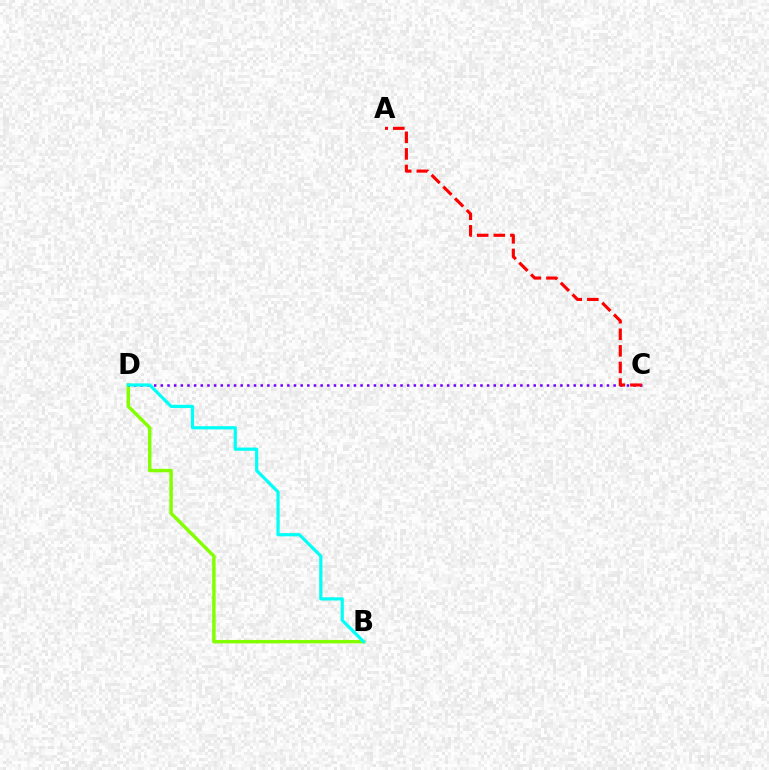{('B', 'D'): [{'color': '#84ff00', 'line_style': 'solid', 'thickness': 2.48}, {'color': '#00fff6', 'line_style': 'solid', 'thickness': 2.29}], ('C', 'D'): [{'color': '#7200ff', 'line_style': 'dotted', 'thickness': 1.81}], ('A', 'C'): [{'color': '#ff0000', 'line_style': 'dashed', 'thickness': 2.25}]}